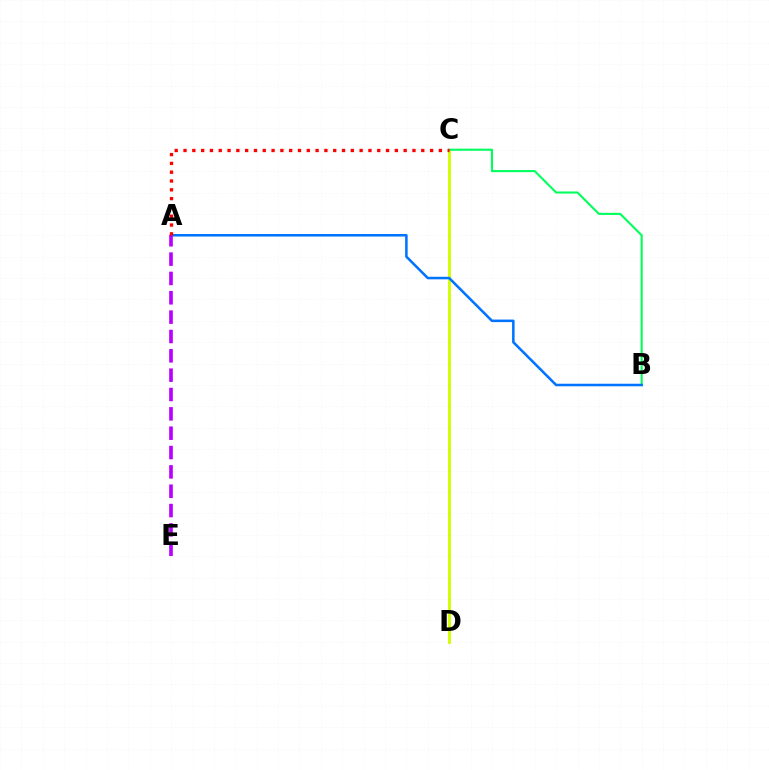{('C', 'D'): [{'color': '#d1ff00', 'line_style': 'solid', 'thickness': 2.08}], ('B', 'C'): [{'color': '#00ff5c', 'line_style': 'solid', 'thickness': 1.51}], ('A', 'B'): [{'color': '#0074ff', 'line_style': 'solid', 'thickness': 1.83}], ('A', 'E'): [{'color': '#b900ff', 'line_style': 'dashed', 'thickness': 2.63}], ('A', 'C'): [{'color': '#ff0000', 'line_style': 'dotted', 'thickness': 2.39}]}